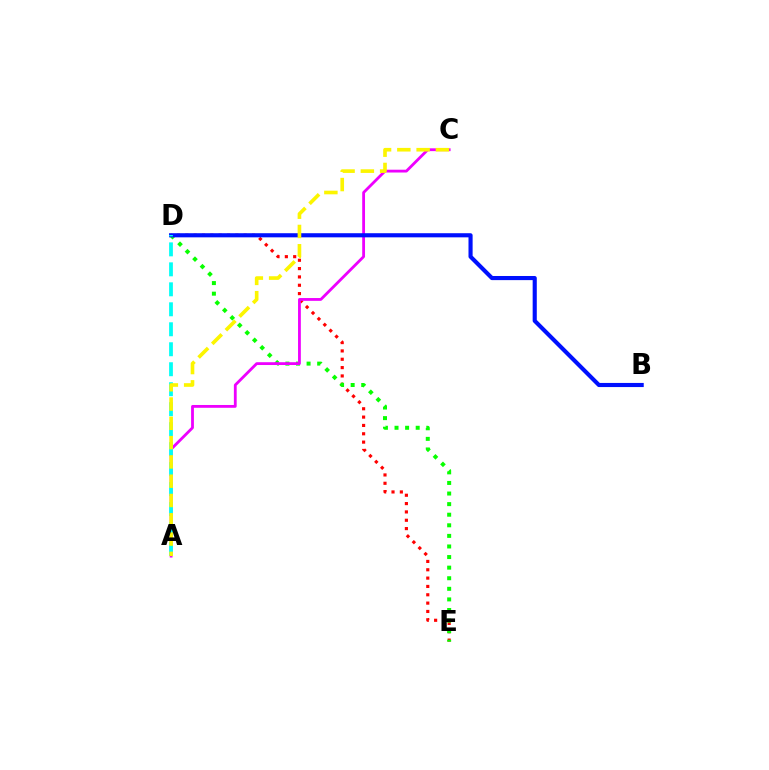{('D', 'E'): [{'color': '#ff0000', 'line_style': 'dotted', 'thickness': 2.27}, {'color': '#08ff00', 'line_style': 'dotted', 'thickness': 2.88}], ('A', 'C'): [{'color': '#ee00ff', 'line_style': 'solid', 'thickness': 2.02}, {'color': '#fcf500', 'line_style': 'dashed', 'thickness': 2.62}], ('B', 'D'): [{'color': '#0010ff', 'line_style': 'solid', 'thickness': 2.97}], ('A', 'D'): [{'color': '#00fff6', 'line_style': 'dashed', 'thickness': 2.71}]}